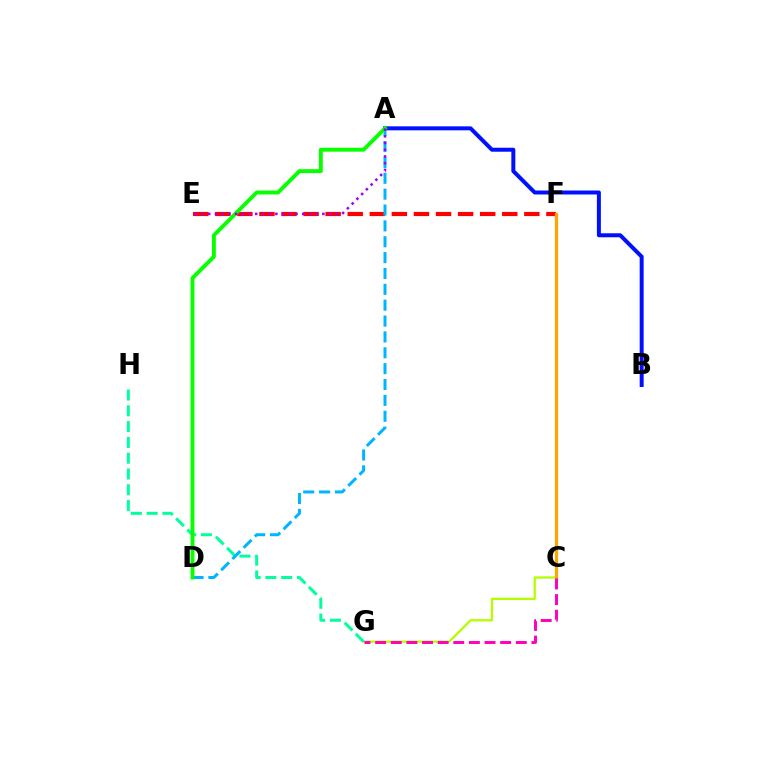{('E', 'F'): [{'color': '#ff0000', 'line_style': 'dashed', 'thickness': 3.0}], ('C', 'G'): [{'color': '#b3ff00', 'line_style': 'solid', 'thickness': 1.63}, {'color': '#ff00bd', 'line_style': 'dashed', 'thickness': 2.12}], ('G', 'H'): [{'color': '#00ff9d', 'line_style': 'dashed', 'thickness': 2.14}], ('C', 'F'): [{'color': '#ffa500', 'line_style': 'solid', 'thickness': 2.33}], ('A', 'D'): [{'color': '#00b5ff', 'line_style': 'dashed', 'thickness': 2.16}, {'color': '#08ff00', 'line_style': 'solid', 'thickness': 2.81}], ('A', 'B'): [{'color': '#0010ff', 'line_style': 'solid', 'thickness': 2.87}], ('A', 'E'): [{'color': '#9b00ff', 'line_style': 'dotted', 'thickness': 1.82}]}